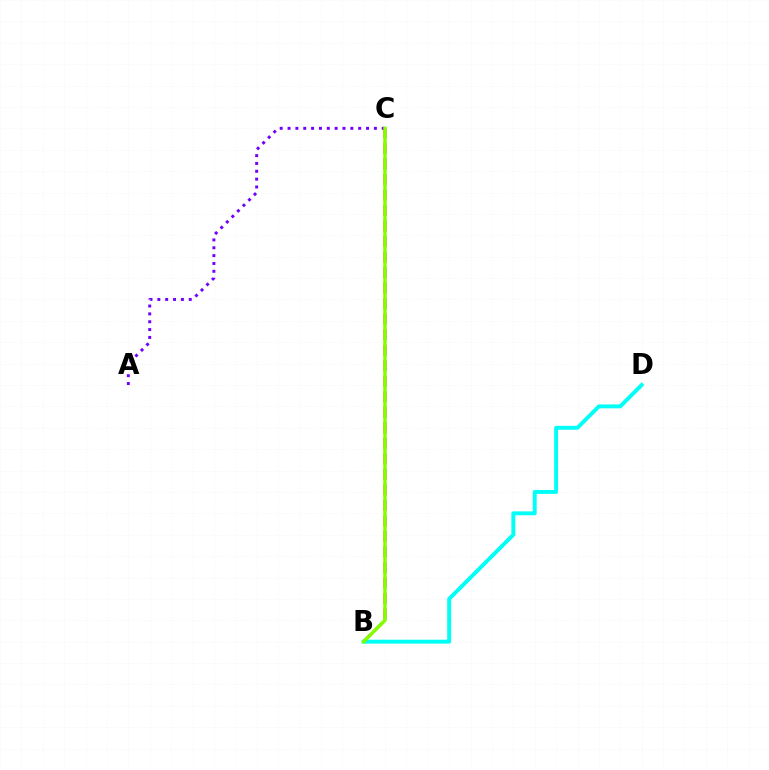{('A', 'C'): [{'color': '#7200ff', 'line_style': 'dotted', 'thickness': 2.13}], ('B', 'C'): [{'color': '#ff0000', 'line_style': 'dashed', 'thickness': 2.11}, {'color': '#84ff00', 'line_style': 'solid', 'thickness': 2.46}], ('B', 'D'): [{'color': '#00fff6', 'line_style': 'solid', 'thickness': 2.82}]}